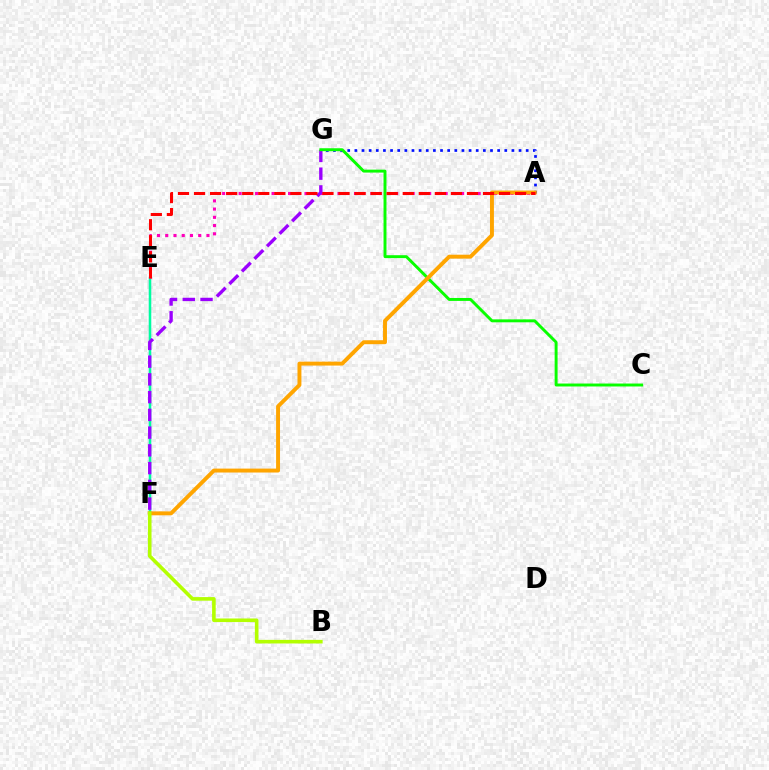{('A', 'G'): [{'color': '#0010ff', 'line_style': 'dotted', 'thickness': 1.94}], ('E', 'F'): [{'color': '#00b5ff', 'line_style': 'solid', 'thickness': 1.59}, {'color': '#00ff9d', 'line_style': 'solid', 'thickness': 1.71}], ('A', 'E'): [{'color': '#ff00bd', 'line_style': 'dotted', 'thickness': 2.24}, {'color': '#ff0000', 'line_style': 'dashed', 'thickness': 2.18}], ('F', 'G'): [{'color': '#9b00ff', 'line_style': 'dashed', 'thickness': 2.41}], ('C', 'G'): [{'color': '#08ff00', 'line_style': 'solid', 'thickness': 2.11}], ('A', 'F'): [{'color': '#ffa500', 'line_style': 'solid', 'thickness': 2.83}], ('B', 'F'): [{'color': '#b3ff00', 'line_style': 'solid', 'thickness': 2.59}]}